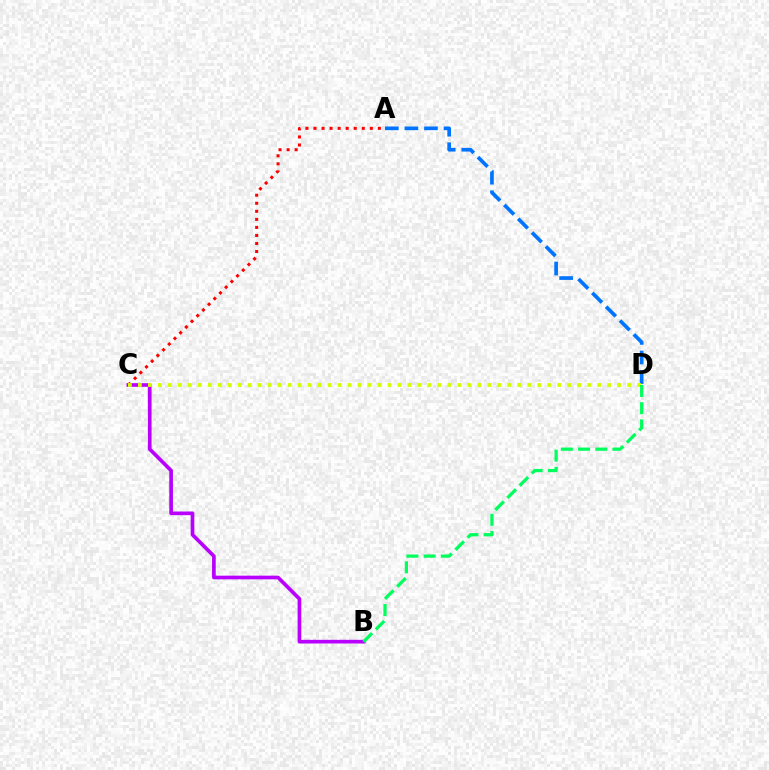{('B', 'C'): [{'color': '#b900ff', 'line_style': 'solid', 'thickness': 2.65}], ('A', 'D'): [{'color': '#0074ff', 'line_style': 'dashed', 'thickness': 2.66}], ('A', 'C'): [{'color': '#ff0000', 'line_style': 'dotted', 'thickness': 2.19}], ('C', 'D'): [{'color': '#d1ff00', 'line_style': 'dotted', 'thickness': 2.71}], ('B', 'D'): [{'color': '#00ff5c', 'line_style': 'dashed', 'thickness': 2.34}]}